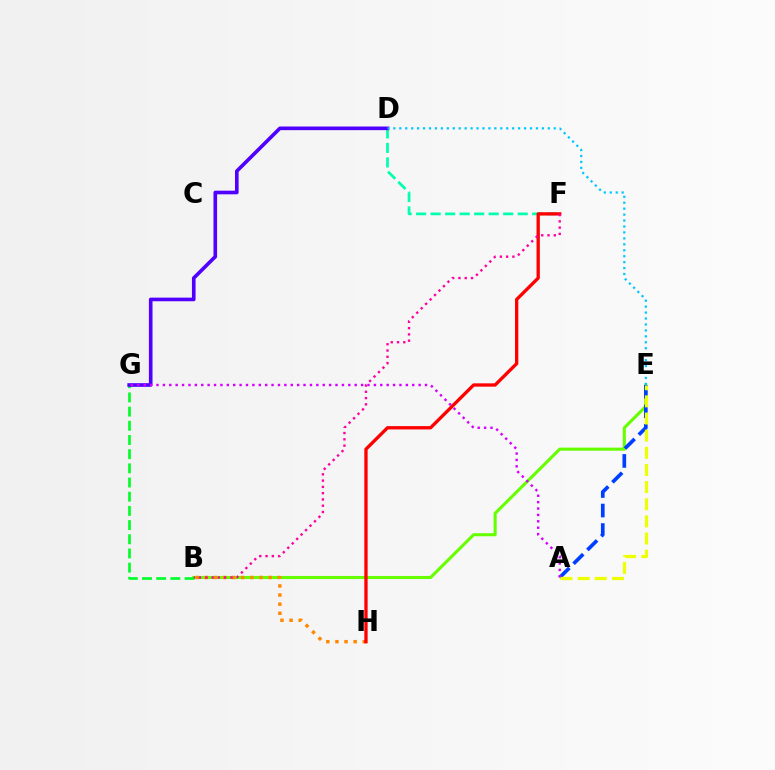{('B', 'E'): [{'color': '#66ff00', 'line_style': 'solid', 'thickness': 2.21}], ('D', 'F'): [{'color': '#00ffaf', 'line_style': 'dashed', 'thickness': 1.97}], ('B', 'H'): [{'color': '#ff8800', 'line_style': 'dotted', 'thickness': 2.48}], ('F', 'H'): [{'color': '#ff0000', 'line_style': 'solid', 'thickness': 2.39}], ('B', 'G'): [{'color': '#00ff27', 'line_style': 'dashed', 'thickness': 1.93}], ('B', 'F'): [{'color': '#ff00a0', 'line_style': 'dotted', 'thickness': 1.71}], ('A', 'E'): [{'color': '#003fff', 'line_style': 'dashed', 'thickness': 2.65}, {'color': '#eeff00', 'line_style': 'dashed', 'thickness': 2.33}], ('D', 'G'): [{'color': '#4f00ff', 'line_style': 'solid', 'thickness': 2.61}], ('D', 'E'): [{'color': '#00c7ff', 'line_style': 'dotted', 'thickness': 1.61}], ('A', 'G'): [{'color': '#d600ff', 'line_style': 'dotted', 'thickness': 1.74}]}